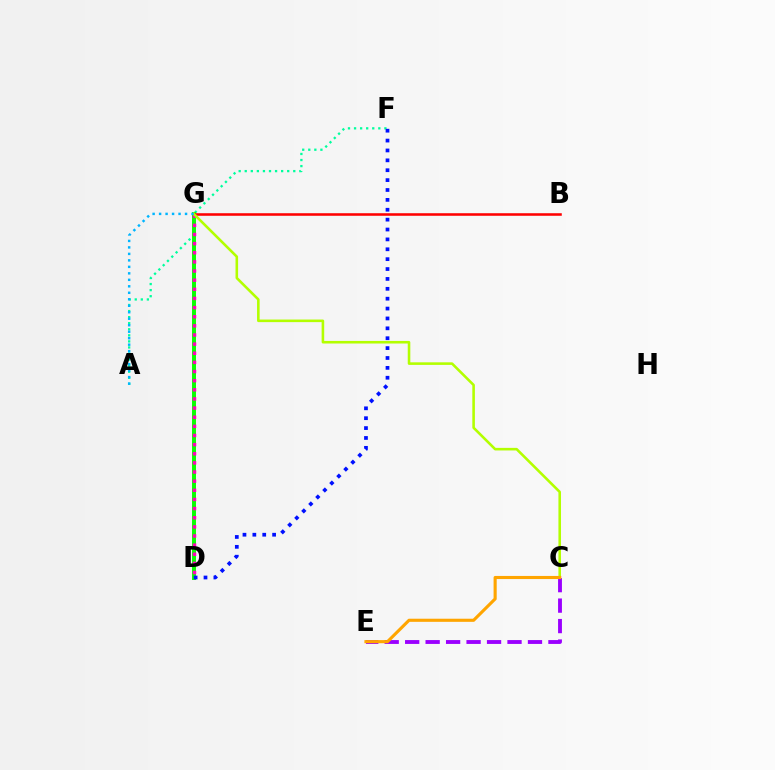{('C', 'E'): [{'color': '#9b00ff', 'line_style': 'dashed', 'thickness': 2.78}, {'color': '#ffa500', 'line_style': 'solid', 'thickness': 2.24}], ('A', 'F'): [{'color': '#00ff9d', 'line_style': 'dotted', 'thickness': 1.65}], ('D', 'G'): [{'color': '#08ff00', 'line_style': 'solid', 'thickness': 2.85}, {'color': '#ff00bd', 'line_style': 'dotted', 'thickness': 2.48}], ('D', 'F'): [{'color': '#0010ff', 'line_style': 'dotted', 'thickness': 2.68}], ('B', 'G'): [{'color': '#ff0000', 'line_style': 'solid', 'thickness': 1.84}], ('C', 'G'): [{'color': '#b3ff00', 'line_style': 'solid', 'thickness': 1.86}], ('A', 'G'): [{'color': '#00b5ff', 'line_style': 'dotted', 'thickness': 1.76}]}